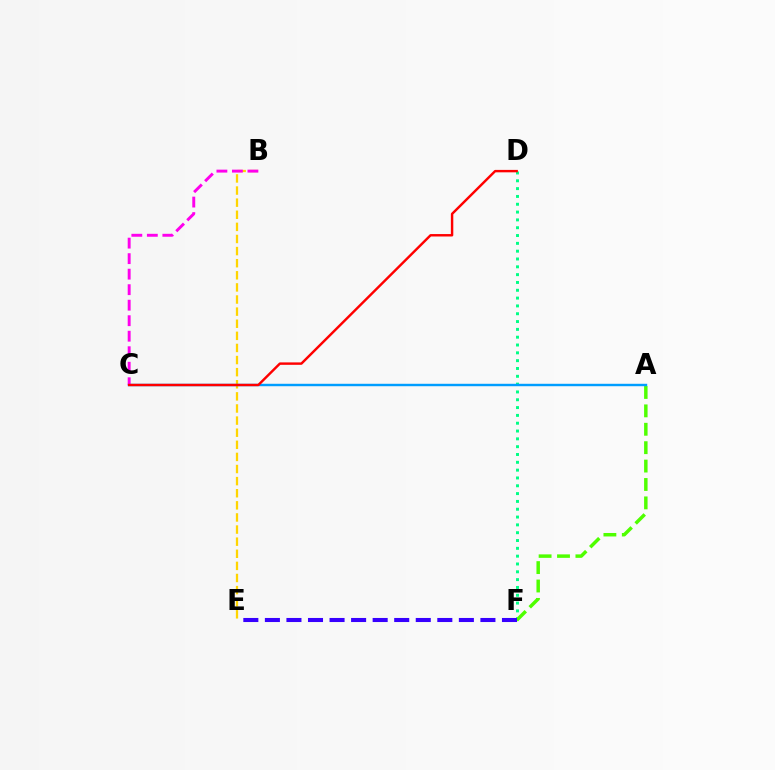{('D', 'F'): [{'color': '#00ff86', 'line_style': 'dotted', 'thickness': 2.12}], ('A', 'F'): [{'color': '#4fff00', 'line_style': 'dashed', 'thickness': 2.5}], ('B', 'E'): [{'color': '#ffd500', 'line_style': 'dashed', 'thickness': 1.64}], ('E', 'F'): [{'color': '#3700ff', 'line_style': 'dashed', 'thickness': 2.93}], ('A', 'C'): [{'color': '#009eff', 'line_style': 'solid', 'thickness': 1.75}], ('B', 'C'): [{'color': '#ff00ed', 'line_style': 'dashed', 'thickness': 2.11}], ('C', 'D'): [{'color': '#ff0000', 'line_style': 'solid', 'thickness': 1.75}]}